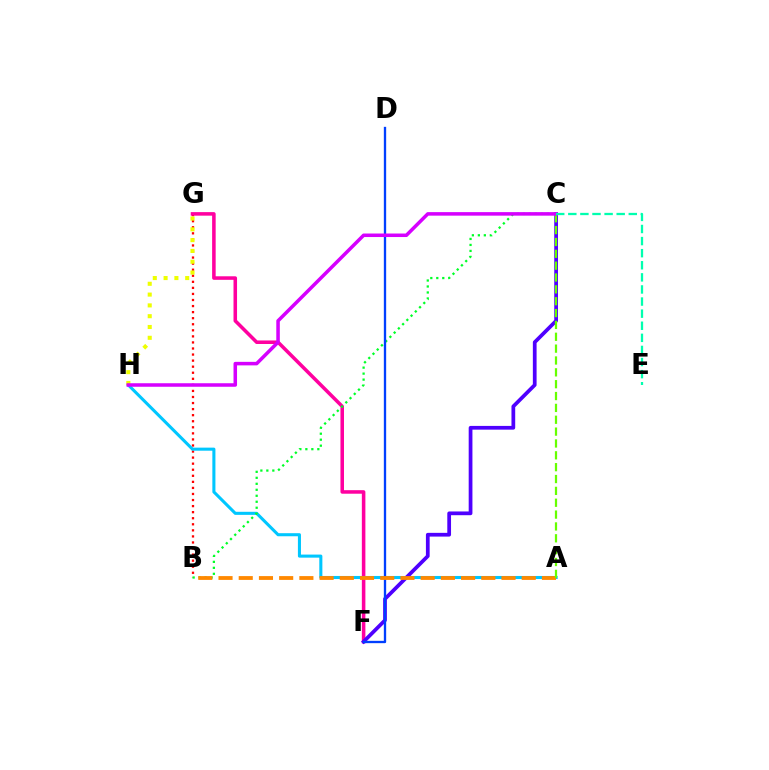{('B', 'G'): [{'color': '#ff0000', 'line_style': 'dotted', 'thickness': 1.65}], ('F', 'G'): [{'color': '#ff00a0', 'line_style': 'solid', 'thickness': 2.55}], ('A', 'H'): [{'color': '#00c7ff', 'line_style': 'solid', 'thickness': 2.21}], ('C', 'F'): [{'color': '#4f00ff', 'line_style': 'solid', 'thickness': 2.69}], ('B', 'C'): [{'color': '#00ff27', 'line_style': 'dotted', 'thickness': 1.63}], ('G', 'H'): [{'color': '#eeff00', 'line_style': 'dotted', 'thickness': 2.94}], ('D', 'F'): [{'color': '#003fff', 'line_style': 'solid', 'thickness': 1.68}], ('A', 'B'): [{'color': '#ff8800', 'line_style': 'dashed', 'thickness': 2.75}], ('A', 'C'): [{'color': '#66ff00', 'line_style': 'dashed', 'thickness': 1.61}], ('C', 'H'): [{'color': '#d600ff', 'line_style': 'solid', 'thickness': 2.54}], ('C', 'E'): [{'color': '#00ffaf', 'line_style': 'dashed', 'thickness': 1.64}]}